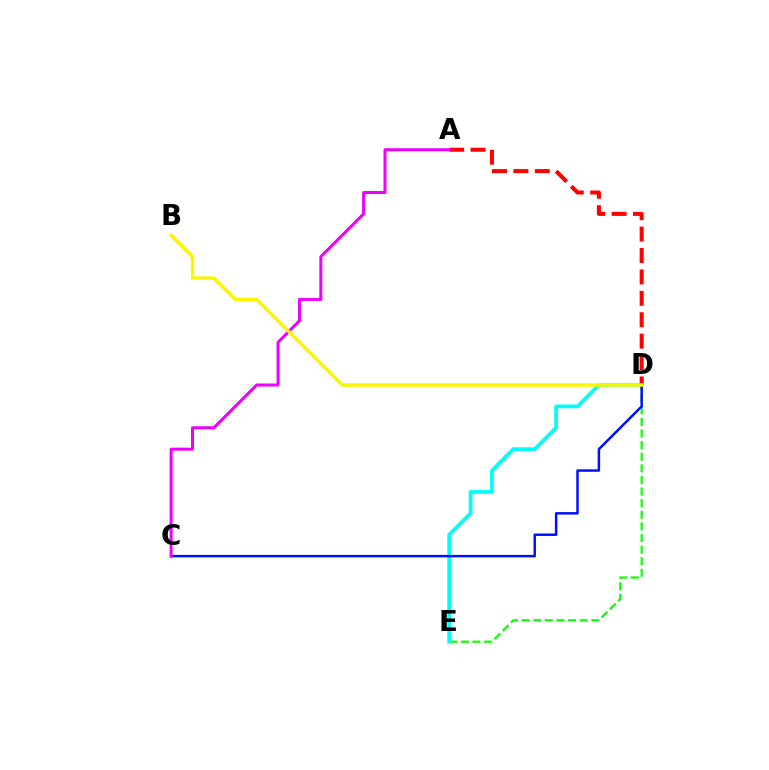{('D', 'E'): [{'color': '#08ff00', 'line_style': 'dashed', 'thickness': 1.58}, {'color': '#00fff6', 'line_style': 'solid', 'thickness': 2.72}], ('A', 'D'): [{'color': '#ff0000', 'line_style': 'dashed', 'thickness': 2.91}], ('C', 'D'): [{'color': '#0010ff', 'line_style': 'solid', 'thickness': 1.78}], ('A', 'C'): [{'color': '#ee00ff', 'line_style': 'solid', 'thickness': 2.16}], ('B', 'D'): [{'color': '#fcf500', 'line_style': 'solid', 'thickness': 2.44}]}